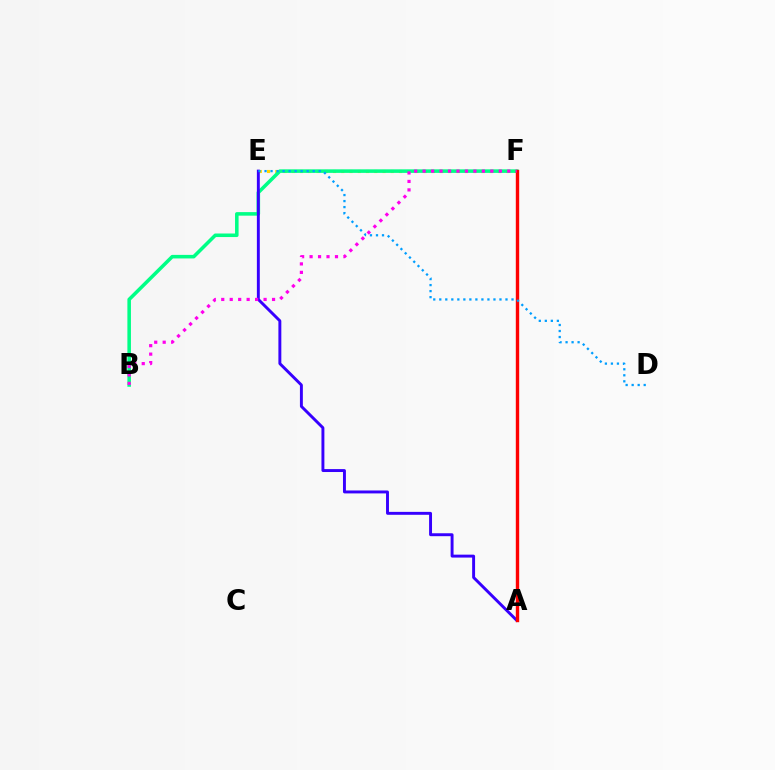{('E', 'F'): [{'color': '#ffd500', 'line_style': 'dotted', 'thickness': 2.24}], ('A', 'F'): [{'color': '#4fff00', 'line_style': 'solid', 'thickness': 2.1}, {'color': '#ff0000', 'line_style': 'solid', 'thickness': 2.44}], ('B', 'F'): [{'color': '#00ff86', 'line_style': 'solid', 'thickness': 2.56}, {'color': '#ff00ed', 'line_style': 'dotted', 'thickness': 2.3}], ('A', 'E'): [{'color': '#3700ff', 'line_style': 'solid', 'thickness': 2.11}], ('D', 'E'): [{'color': '#009eff', 'line_style': 'dotted', 'thickness': 1.64}]}